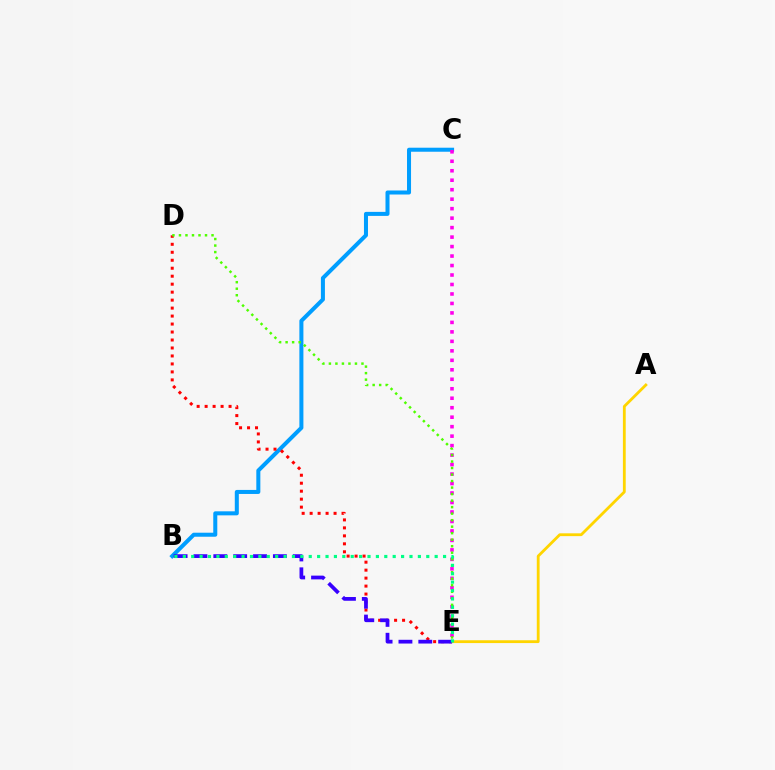{('B', 'C'): [{'color': '#009eff', 'line_style': 'solid', 'thickness': 2.9}], ('A', 'E'): [{'color': '#ffd500', 'line_style': 'solid', 'thickness': 2.02}], ('C', 'E'): [{'color': '#ff00ed', 'line_style': 'dotted', 'thickness': 2.58}], ('D', 'E'): [{'color': '#ff0000', 'line_style': 'dotted', 'thickness': 2.17}, {'color': '#4fff00', 'line_style': 'dotted', 'thickness': 1.77}], ('B', 'E'): [{'color': '#3700ff', 'line_style': 'dashed', 'thickness': 2.7}, {'color': '#00ff86', 'line_style': 'dotted', 'thickness': 2.28}]}